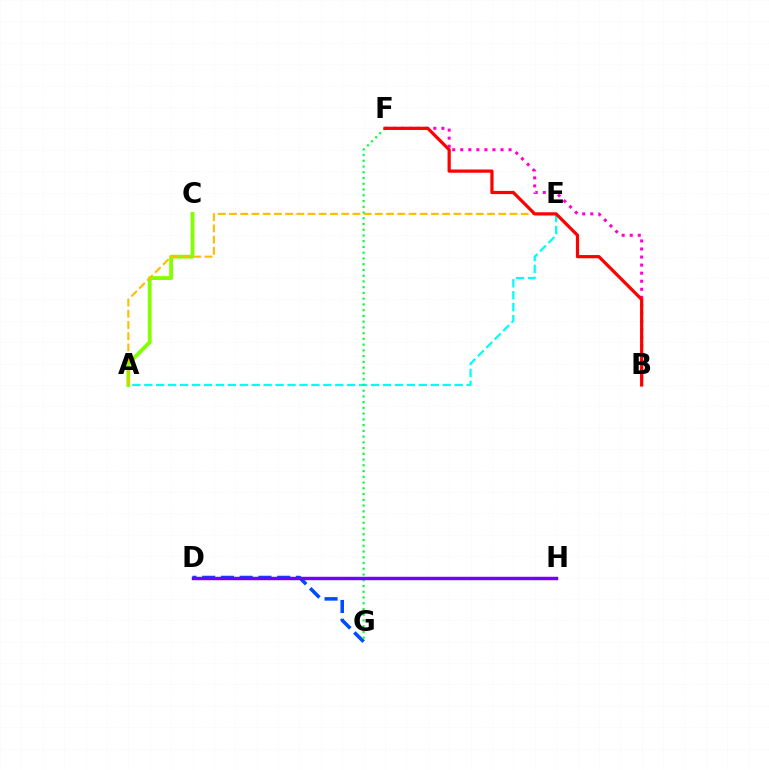{('D', 'G'): [{'color': '#004bff', 'line_style': 'dashed', 'thickness': 2.55}], ('B', 'F'): [{'color': '#ff00cf', 'line_style': 'dotted', 'thickness': 2.19}, {'color': '#ff0000', 'line_style': 'solid', 'thickness': 2.32}], ('A', 'C'): [{'color': '#84ff00', 'line_style': 'solid', 'thickness': 2.77}], ('A', 'E'): [{'color': '#ffbd00', 'line_style': 'dashed', 'thickness': 1.52}, {'color': '#00fff6', 'line_style': 'dashed', 'thickness': 1.62}], ('F', 'G'): [{'color': '#00ff39', 'line_style': 'dotted', 'thickness': 1.56}], ('D', 'H'): [{'color': '#7200ff', 'line_style': 'solid', 'thickness': 2.47}]}